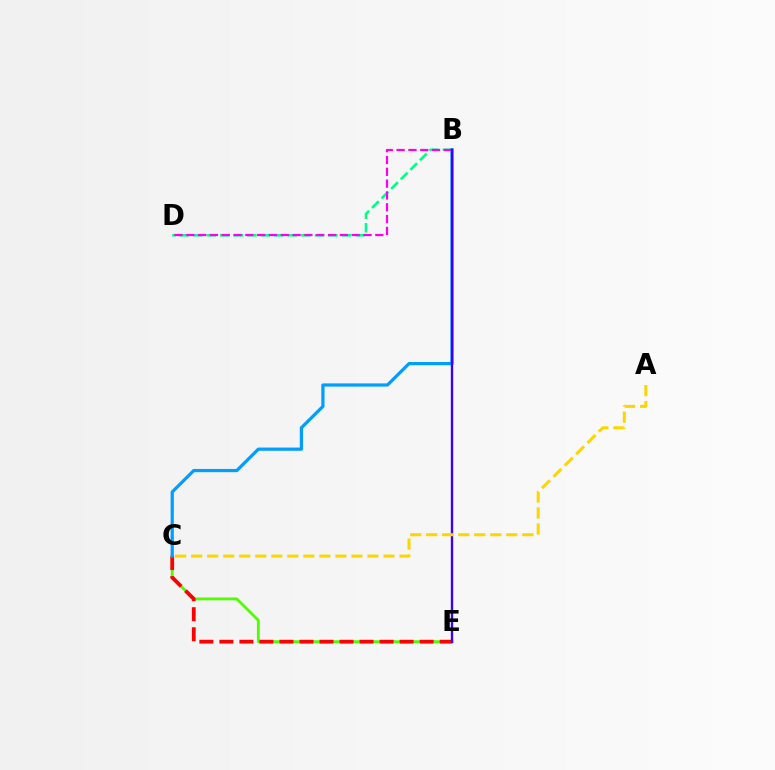{('C', 'E'): [{'color': '#4fff00', 'line_style': 'solid', 'thickness': 2.03}, {'color': '#ff0000', 'line_style': 'dashed', 'thickness': 2.72}], ('B', 'D'): [{'color': '#00ff86', 'line_style': 'dashed', 'thickness': 1.84}, {'color': '#ff00ed', 'line_style': 'dashed', 'thickness': 1.6}], ('B', 'C'): [{'color': '#009eff', 'line_style': 'solid', 'thickness': 2.32}], ('B', 'E'): [{'color': '#3700ff', 'line_style': 'solid', 'thickness': 1.69}], ('A', 'C'): [{'color': '#ffd500', 'line_style': 'dashed', 'thickness': 2.18}]}